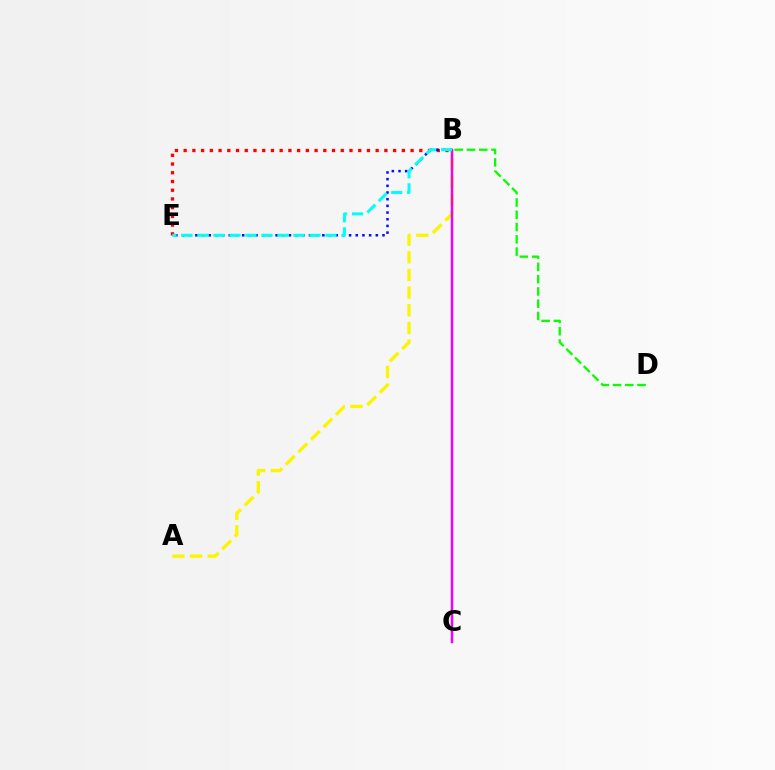{('A', 'B'): [{'color': '#fcf500', 'line_style': 'dashed', 'thickness': 2.4}], ('B', 'E'): [{'color': '#ff0000', 'line_style': 'dotted', 'thickness': 2.37}, {'color': '#0010ff', 'line_style': 'dotted', 'thickness': 1.82}, {'color': '#00fff6', 'line_style': 'dashed', 'thickness': 2.17}], ('B', 'C'): [{'color': '#ee00ff', 'line_style': 'solid', 'thickness': 1.78}], ('B', 'D'): [{'color': '#08ff00', 'line_style': 'dashed', 'thickness': 1.67}]}